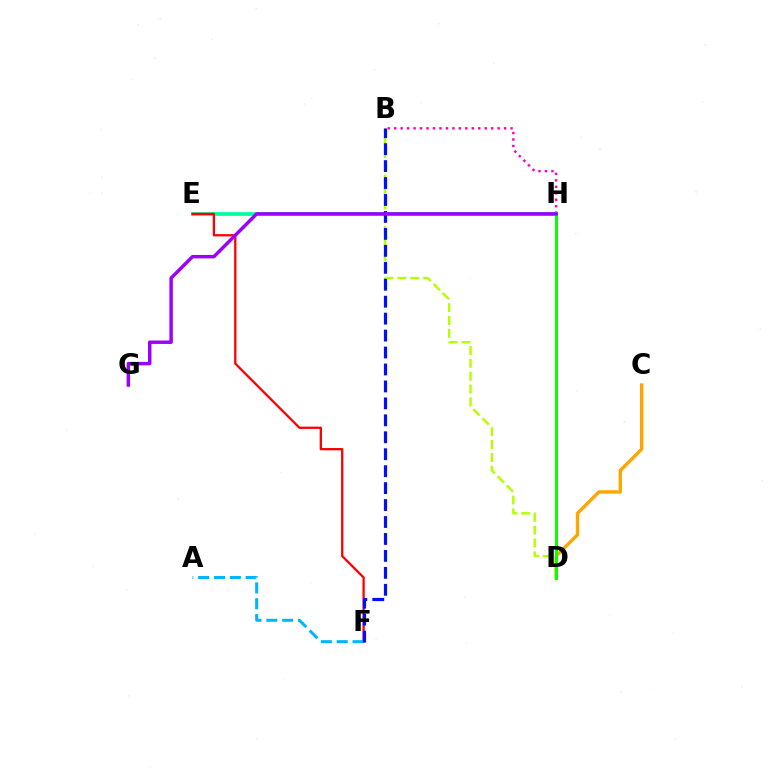{('B', 'H'): [{'color': '#ff00bd', 'line_style': 'dotted', 'thickness': 1.76}], ('E', 'H'): [{'color': '#00ff9d', 'line_style': 'solid', 'thickness': 2.67}], ('C', 'D'): [{'color': '#ffa500', 'line_style': 'solid', 'thickness': 2.42}], ('E', 'F'): [{'color': '#ff0000', 'line_style': 'solid', 'thickness': 1.64}], ('B', 'D'): [{'color': '#b3ff00', 'line_style': 'dashed', 'thickness': 1.75}], ('A', 'F'): [{'color': '#00b5ff', 'line_style': 'dashed', 'thickness': 2.15}], ('B', 'F'): [{'color': '#0010ff', 'line_style': 'dashed', 'thickness': 2.3}], ('D', 'H'): [{'color': '#08ff00', 'line_style': 'solid', 'thickness': 2.2}], ('G', 'H'): [{'color': '#9b00ff', 'line_style': 'solid', 'thickness': 2.48}]}